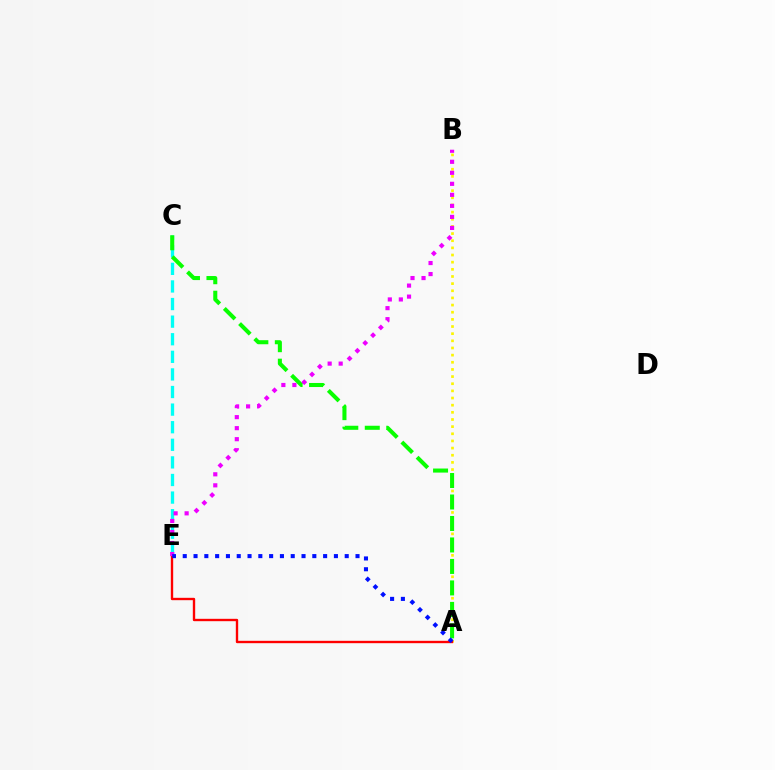{('C', 'E'): [{'color': '#00fff6', 'line_style': 'dashed', 'thickness': 2.39}], ('A', 'B'): [{'color': '#fcf500', 'line_style': 'dotted', 'thickness': 1.94}], ('A', 'E'): [{'color': '#ff0000', 'line_style': 'solid', 'thickness': 1.71}, {'color': '#0010ff', 'line_style': 'dotted', 'thickness': 2.93}], ('A', 'C'): [{'color': '#08ff00', 'line_style': 'dashed', 'thickness': 2.92}], ('B', 'E'): [{'color': '#ee00ff', 'line_style': 'dotted', 'thickness': 2.99}]}